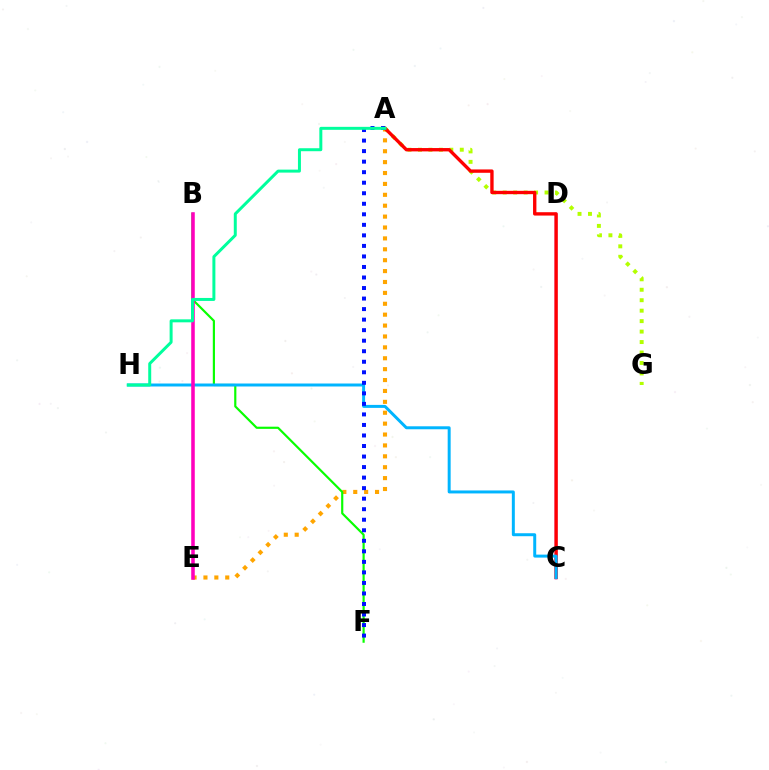{('A', 'G'): [{'color': '#b3ff00', 'line_style': 'dotted', 'thickness': 2.84}], ('C', 'D'): [{'color': '#9b00ff', 'line_style': 'solid', 'thickness': 1.76}], ('A', 'E'): [{'color': '#ffa500', 'line_style': 'dotted', 'thickness': 2.96}], ('A', 'C'): [{'color': '#ff0000', 'line_style': 'solid', 'thickness': 2.42}], ('B', 'F'): [{'color': '#08ff00', 'line_style': 'solid', 'thickness': 1.57}], ('C', 'H'): [{'color': '#00b5ff', 'line_style': 'solid', 'thickness': 2.14}], ('B', 'E'): [{'color': '#ff00bd', 'line_style': 'solid', 'thickness': 2.55}], ('A', 'F'): [{'color': '#0010ff', 'line_style': 'dotted', 'thickness': 2.86}], ('A', 'H'): [{'color': '#00ff9d', 'line_style': 'solid', 'thickness': 2.15}]}